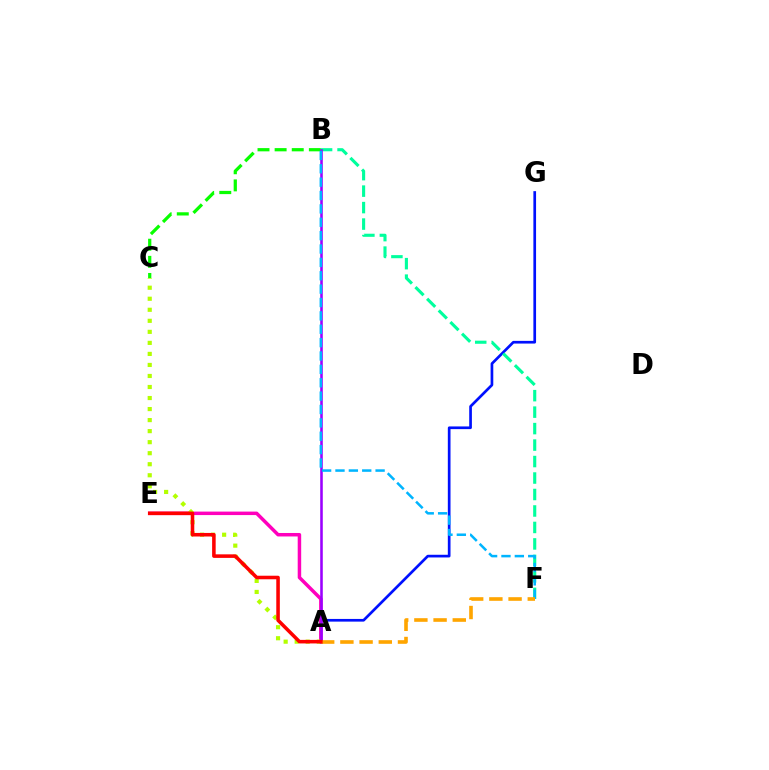{('A', 'G'): [{'color': '#0010ff', 'line_style': 'solid', 'thickness': 1.93}], ('A', 'E'): [{'color': '#ff00bd', 'line_style': 'solid', 'thickness': 2.51}, {'color': '#ff0000', 'line_style': 'solid', 'thickness': 2.56}], ('B', 'F'): [{'color': '#00ff9d', 'line_style': 'dashed', 'thickness': 2.24}, {'color': '#00b5ff', 'line_style': 'dashed', 'thickness': 1.82}], ('B', 'C'): [{'color': '#08ff00', 'line_style': 'dashed', 'thickness': 2.33}], ('A', 'C'): [{'color': '#b3ff00', 'line_style': 'dotted', 'thickness': 3.0}], ('A', 'B'): [{'color': '#9b00ff', 'line_style': 'solid', 'thickness': 1.85}], ('A', 'F'): [{'color': '#ffa500', 'line_style': 'dashed', 'thickness': 2.61}]}